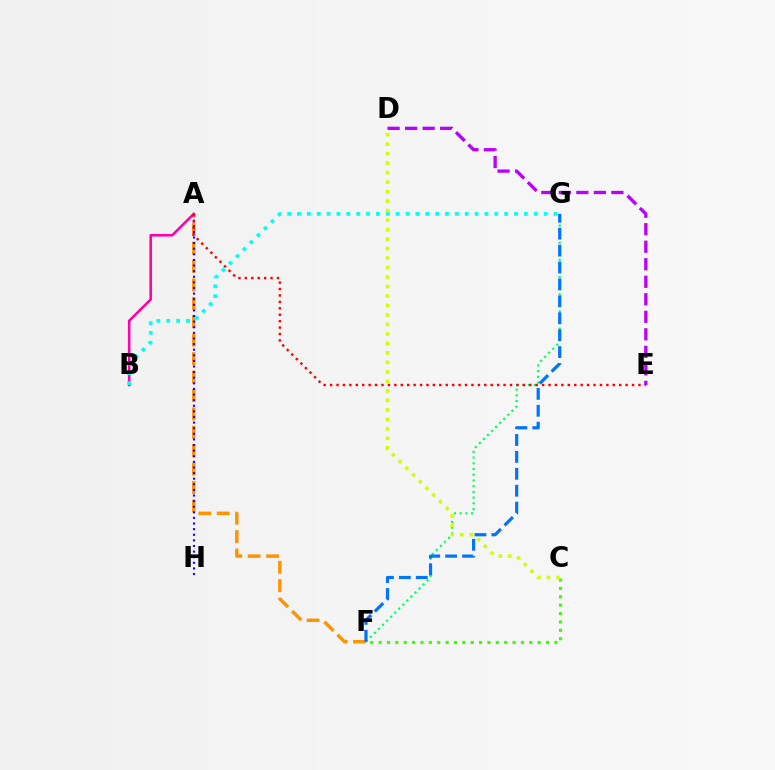{('A', 'F'): [{'color': '#ff9400', 'line_style': 'dashed', 'thickness': 2.5}], ('A', 'H'): [{'color': '#2500ff', 'line_style': 'dotted', 'thickness': 1.52}], ('A', 'B'): [{'color': '#ff00ac', 'line_style': 'solid', 'thickness': 1.85}], ('F', 'G'): [{'color': '#00ff5c', 'line_style': 'dotted', 'thickness': 1.55}, {'color': '#0074ff', 'line_style': 'dashed', 'thickness': 2.3}], ('B', 'G'): [{'color': '#00fff6', 'line_style': 'dotted', 'thickness': 2.68}], ('C', 'F'): [{'color': '#3dff00', 'line_style': 'dotted', 'thickness': 2.27}], ('C', 'D'): [{'color': '#d1ff00', 'line_style': 'dotted', 'thickness': 2.58}], ('A', 'E'): [{'color': '#ff0000', 'line_style': 'dotted', 'thickness': 1.75}], ('D', 'E'): [{'color': '#b900ff', 'line_style': 'dashed', 'thickness': 2.38}]}